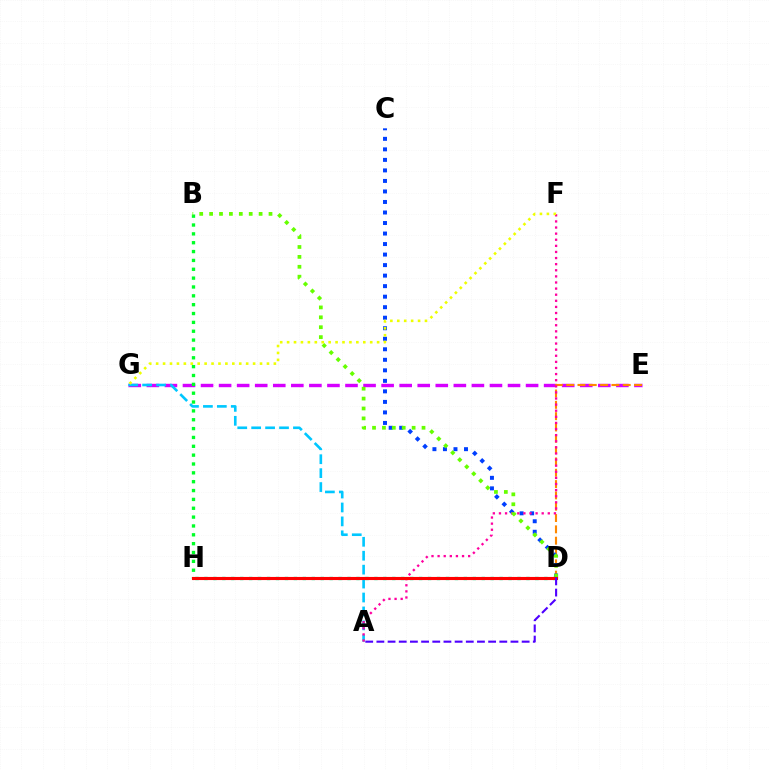{('E', 'G'): [{'color': '#d600ff', 'line_style': 'dashed', 'thickness': 2.45}], ('D', 'E'): [{'color': '#ff8800', 'line_style': 'dashed', 'thickness': 1.54}], ('C', 'D'): [{'color': '#003fff', 'line_style': 'dotted', 'thickness': 2.86}], ('A', 'G'): [{'color': '#00c7ff', 'line_style': 'dashed', 'thickness': 1.89}], ('A', 'F'): [{'color': '#ff00a0', 'line_style': 'dotted', 'thickness': 1.66}], ('D', 'H'): [{'color': '#00ffaf', 'line_style': 'dotted', 'thickness': 2.43}, {'color': '#ff0000', 'line_style': 'solid', 'thickness': 2.24}], ('B', 'H'): [{'color': '#00ff27', 'line_style': 'dotted', 'thickness': 2.4}], ('B', 'D'): [{'color': '#66ff00', 'line_style': 'dotted', 'thickness': 2.69}], ('A', 'D'): [{'color': '#4f00ff', 'line_style': 'dashed', 'thickness': 1.52}], ('F', 'G'): [{'color': '#eeff00', 'line_style': 'dotted', 'thickness': 1.88}]}